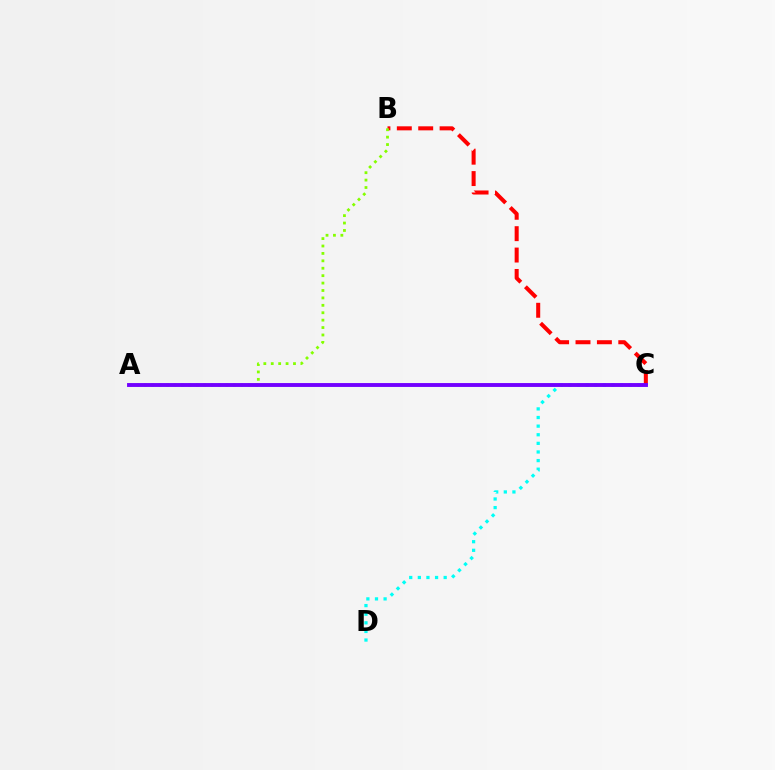{('B', 'C'): [{'color': '#ff0000', 'line_style': 'dashed', 'thickness': 2.91}], ('A', 'B'): [{'color': '#84ff00', 'line_style': 'dotted', 'thickness': 2.01}], ('C', 'D'): [{'color': '#00fff6', 'line_style': 'dotted', 'thickness': 2.34}], ('A', 'C'): [{'color': '#7200ff', 'line_style': 'solid', 'thickness': 2.79}]}